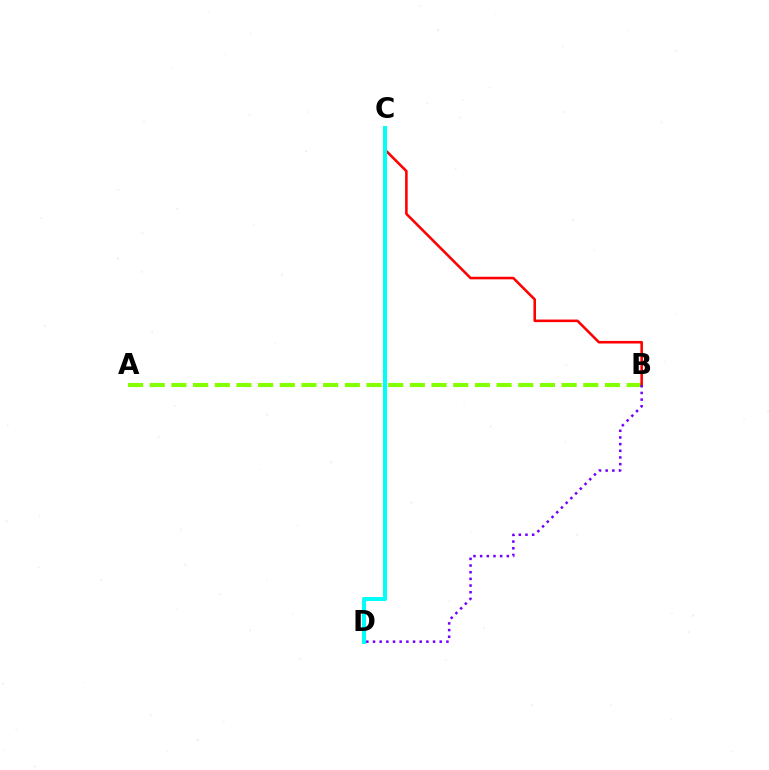{('A', 'B'): [{'color': '#84ff00', 'line_style': 'dashed', 'thickness': 2.94}], ('B', 'C'): [{'color': '#ff0000', 'line_style': 'solid', 'thickness': 1.85}], ('B', 'D'): [{'color': '#7200ff', 'line_style': 'dotted', 'thickness': 1.81}], ('C', 'D'): [{'color': '#00fff6', 'line_style': 'solid', 'thickness': 2.88}]}